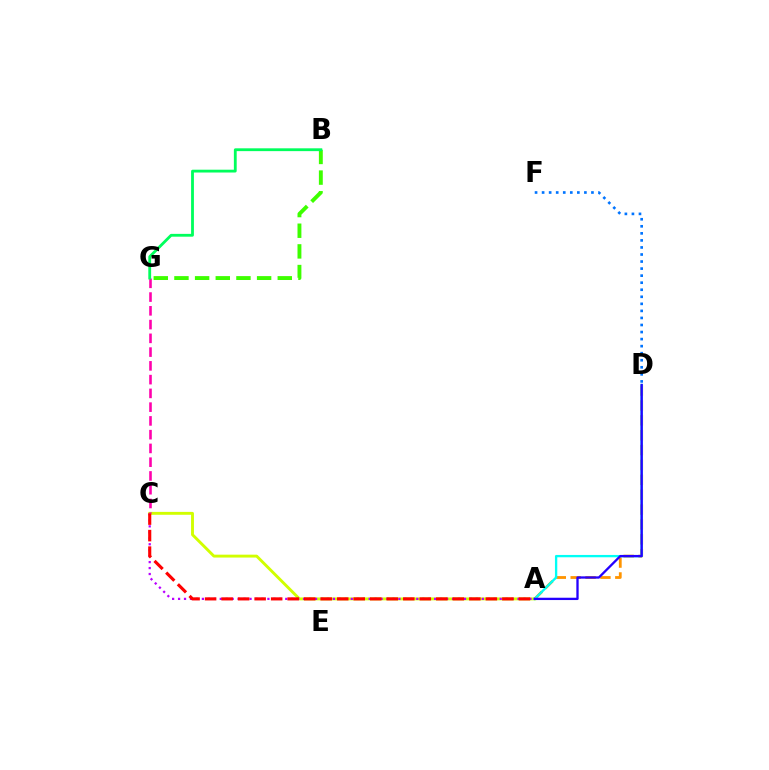{('A', 'C'): [{'color': '#d1ff00', 'line_style': 'solid', 'thickness': 2.08}, {'color': '#b900ff', 'line_style': 'dotted', 'thickness': 1.62}, {'color': '#ff0000', 'line_style': 'dashed', 'thickness': 2.24}], ('B', 'G'): [{'color': '#3dff00', 'line_style': 'dashed', 'thickness': 2.81}, {'color': '#00ff5c', 'line_style': 'solid', 'thickness': 2.03}], ('A', 'D'): [{'color': '#ff9400', 'line_style': 'dashed', 'thickness': 2.02}, {'color': '#00fff6', 'line_style': 'solid', 'thickness': 1.68}, {'color': '#2500ff', 'line_style': 'solid', 'thickness': 1.67}], ('D', 'F'): [{'color': '#0074ff', 'line_style': 'dotted', 'thickness': 1.92}], ('C', 'G'): [{'color': '#ff00ac', 'line_style': 'dashed', 'thickness': 1.87}]}